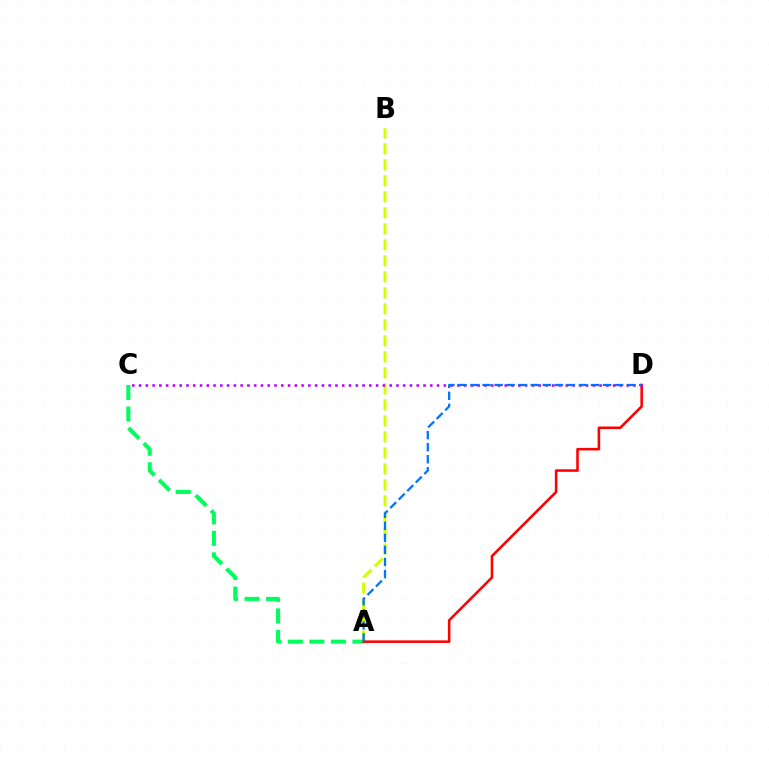{('A', 'C'): [{'color': '#00ff5c', 'line_style': 'dashed', 'thickness': 2.93}], ('A', 'B'): [{'color': '#d1ff00', 'line_style': 'dashed', 'thickness': 2.17}], ('A', 'D'): [{'color': '#ff0000', 'line_style': 'solid', 'thickness': 1.83}, {'color': '#0074ff', 'line_style': 'dashed', 'thickness': 1.64}], ('C', 'D'): [{'color': '#b900ff', 'line_style': 'dotted', 'thickness': 1.84}]}